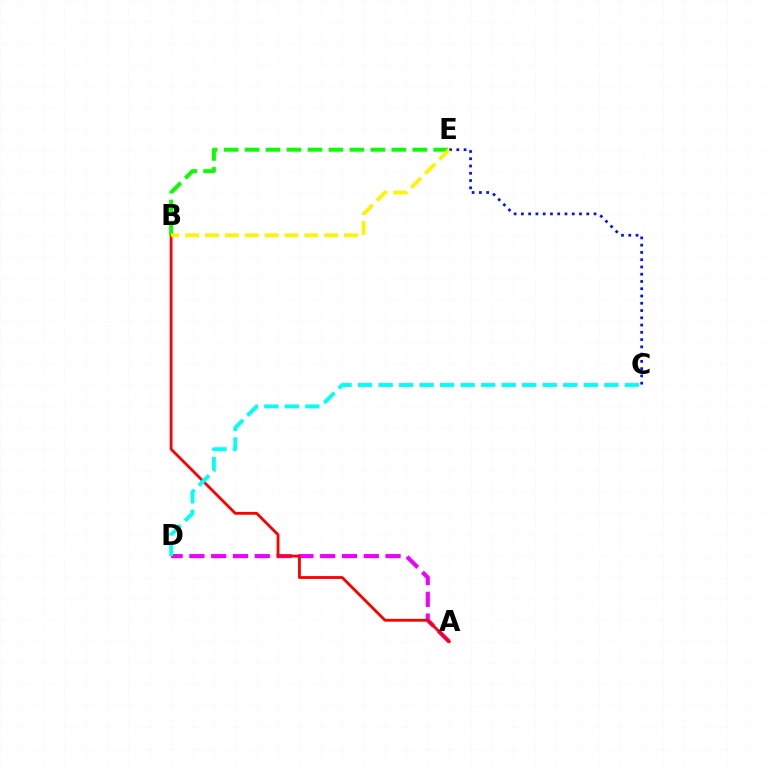{('A', 'D'): [{'color': '#ee00ff', 'line_style': 'dashed', 'thickness': 2.96}], ('A', 'B'): [{'color': '#ff0000', 'line_style': 'solid', 'thickness': 2.03}], ('B', 'E'): [{'color': '#08ff00', 'line_style': 'dashed', 'thickness': 2.85}, {'color': '#fcf500', 'line_style': 'dashed', 'thickness': 2.7}], ('C', 'E'): [{'color': '#0010ff', 'line_style': 'dotted', 'thickness': 1.97}], ('C', 'D'): [{'color': '#00fff6', 'line_style': 'dashed', 'thickness': 2.79}]}